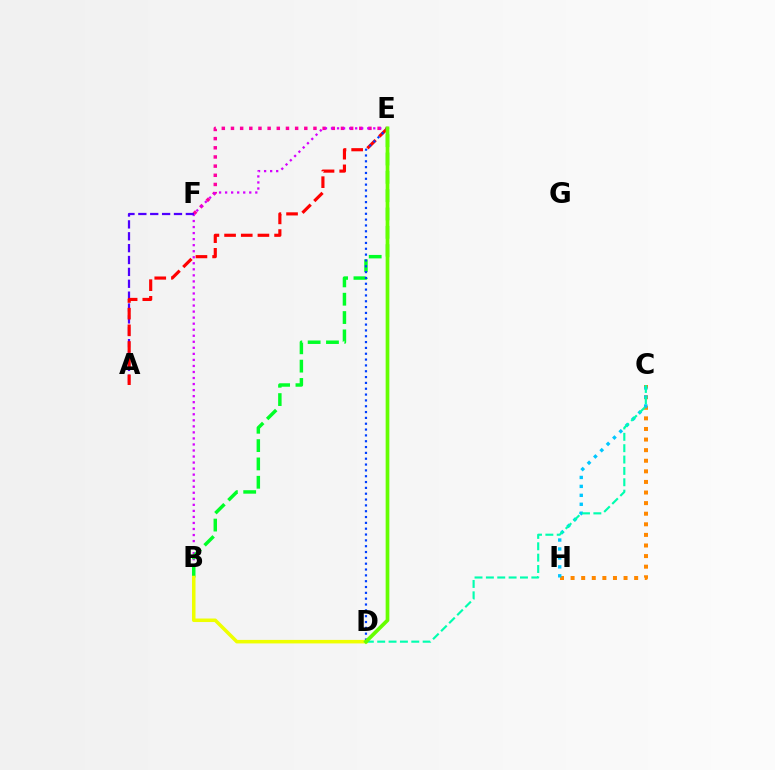{('E', 'F'): [{'color': '#ff00a0', 'line_style': 'dotted', 'thickness': 2.49}], ('C', 'H'): [{'color': '#ff8800', 'line_style': 'dotted', 'thickness': 2.88}, {'color': '#00c7ff', 'line_style': 'dotted', 'thickness': 2.43}], ('B', 'E'): [{'color': '#d600ff', 'line_style': 'dotted', 'thickness': 1.64}, {'color': '#00ff27', 'line_style': 'dashed', 'thickness': 2.49}], ('A', 'F'): [{'color': '#4f00ff', 'line_style': 'dashed', 'thickness': 1.61}], ('A', 'E'): [{'color': '#ff0000', 'line_style': 'dashed', 'thickness': 2.26}], ('B', 'D'): [{'color': '#eeff00', 'line_style': 'solid', 'thickness': 2.53}], ('C', 'D'): [{'color': '#00ffaf', 'line_style': 'dashed', 'thickness': 1.54}], ('D', 'E'): [{'color': '#003fff', 'line_style': 'dotted', 'thickness': 1.58}, {'color': '#66ff00', 'line_style': 'solid', 'thickness': 2.67}]}